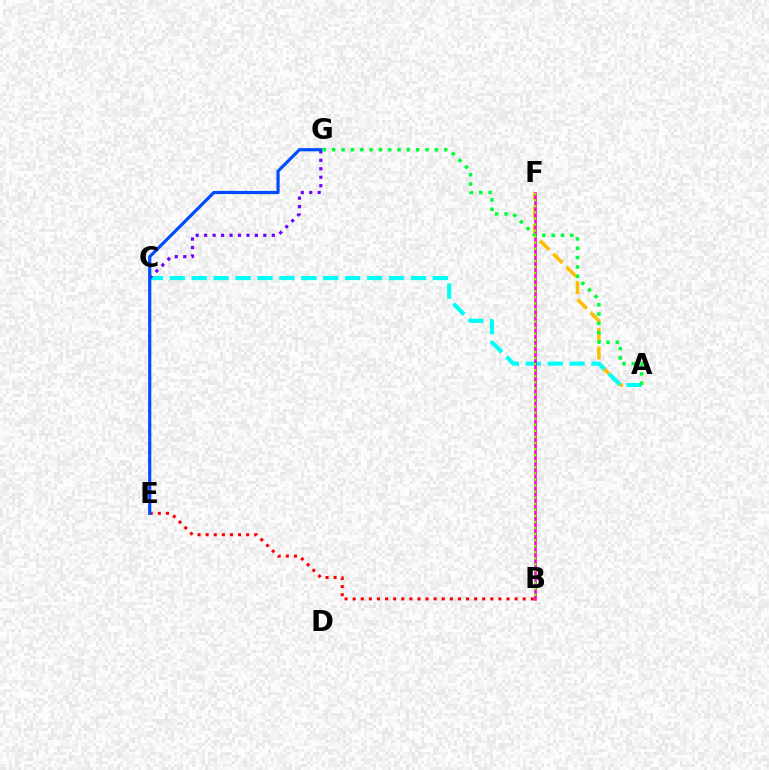{('A', 'F'): [{'color': '#ffbd00', 'line_style': 'dashed', 'thickness': 2.53}], ('A', 'C'): [{'color': '#00fff6', 'line_style': 'dashed', 'thickness': 2.98}], ('C', 'G'): [{'color': '#7200ff', 'line_style': 'dotted', 'thickness': 2.3}], ('B', 'F'): [{'color': '#ff00cf', 'line_style': 'solid', 'thickness': 1.9}, {'color': '#84ff00', 'line_style': 'dotted', 'thickness': 1.65}], ('B', 'E'): [{'color': '#ff0000', 'line_style': 'dotted', 'thickness': 2.2}], ('E', 'G'): [{'color': '#004bff', 'line_style': 'solid', 'thickness': 2.28}], ('A', 'G'): [{'color': '#00ff39', 'line_style': 'dotted', 'thickness': 2.53}]}